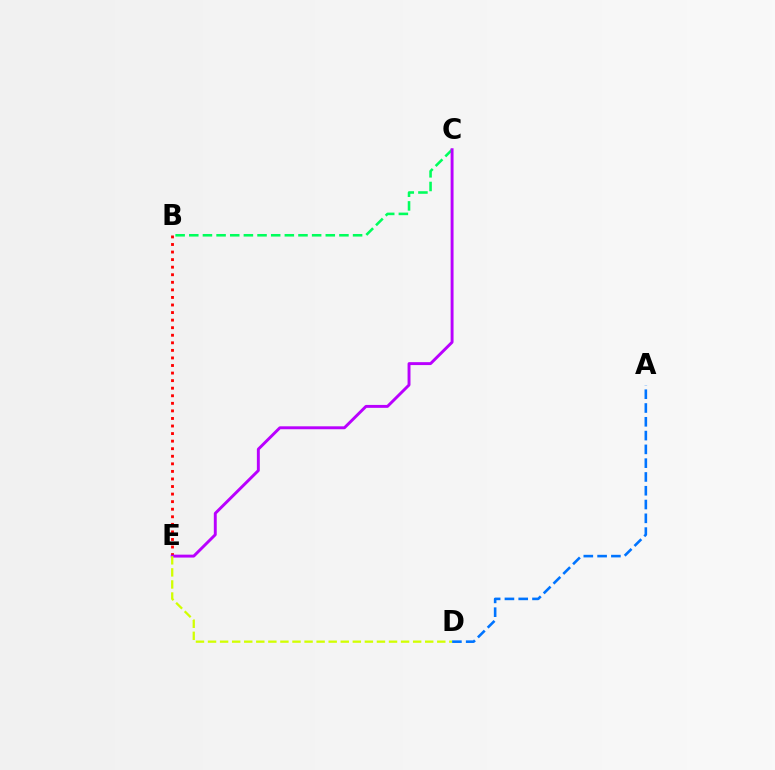{('B', 'E'): [{'color': '#ff0000', 'line_style': 'dotted', 'thickness': 2.05}], ('B', 'C'): [{'color': '#00ff5c', 'line_style': 'dashed', 'thickness': 1.85}], ('C', 'E'): [{'color': '#b900ff', 'line_style': 'solid', 'thickness': 2.1}], ('A', 'D'): [{'color': '#0074ff', 'line_style': 'dashed', 'thickness': 1.87}], ('D', 'E'): [{'color': '#d1ff00', 'line_style': 'dashed', 'thickness': 1.64}]}